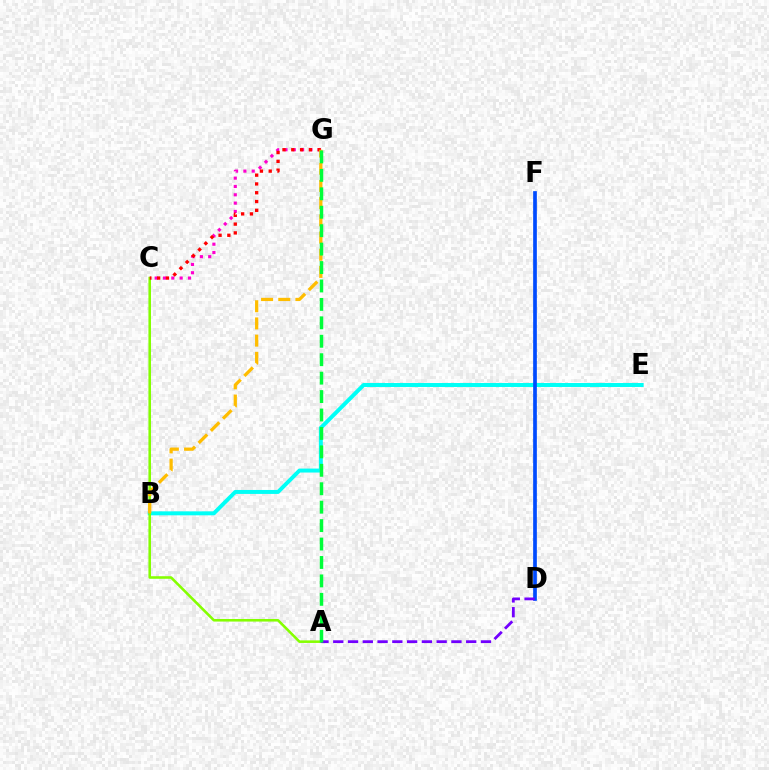{('B', 'E'): [{'color': '#00fff6', 'line_style': 'solid', 'thickness': 2.85}], ('A', 'C'): [{'color': '#84ff00', 'line_style': 'solid', 'thickness': 1.85}], ('C', 'G'): [{'color': '#ff00cf', 'line_style': 'dotted', 'thickness': 2.26}, {'color': '#ff0000', 'line_style': 'dotted', 'thickness': 2.39}], ('D', 'F'): [{'color': '#004bff', 'line_style': 'solid', 'thickness': 2.66}], ('A', 'D'): [{'color': '#7200ff', 'line_style': 'dashed', 'thickness': 2.01}], ('B', 'G'): [{'color': '#ffbd00', 'line_style': 'dashed', 'thickness': 2.34}], ('A', 'G'): [{'color': '#00ff39', 'line_style': 'dashed', 'thickness': 2.5}]}